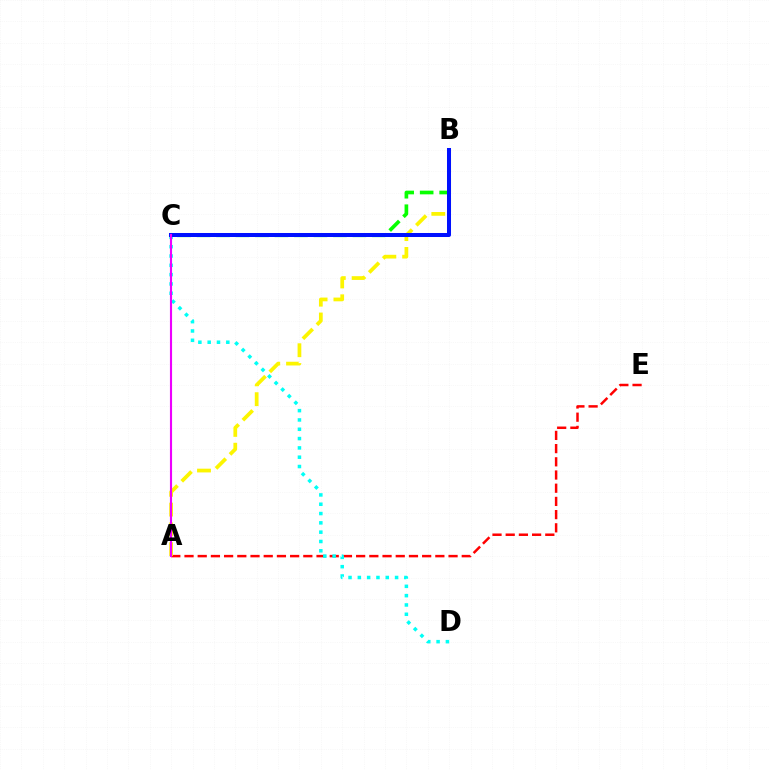{('B', 'C'): [{'color': '#08ff00', 'line_style': 'dashed', 'thickness': 2.65}, {'color': '#0010ff', 'line_style': 'solid', 'thickness': 2.89}], ('A', 'E'): [{'color': '#ff0000', 'line_style': 'dashed', 'thickness': 1.79}], ('A', 'B'): [{'color': '#fcf500', 'line_style': 'dashed', 'thickness': 2.69}], ('C', 'D'): [{'color': '#00fff6', 'line_style': 'dotted', 'thickness': 2.53}], ('A', 'C'): [{'color': '#ee00ff', 'line_style': 'solid', 'thickness': 1.53}]}